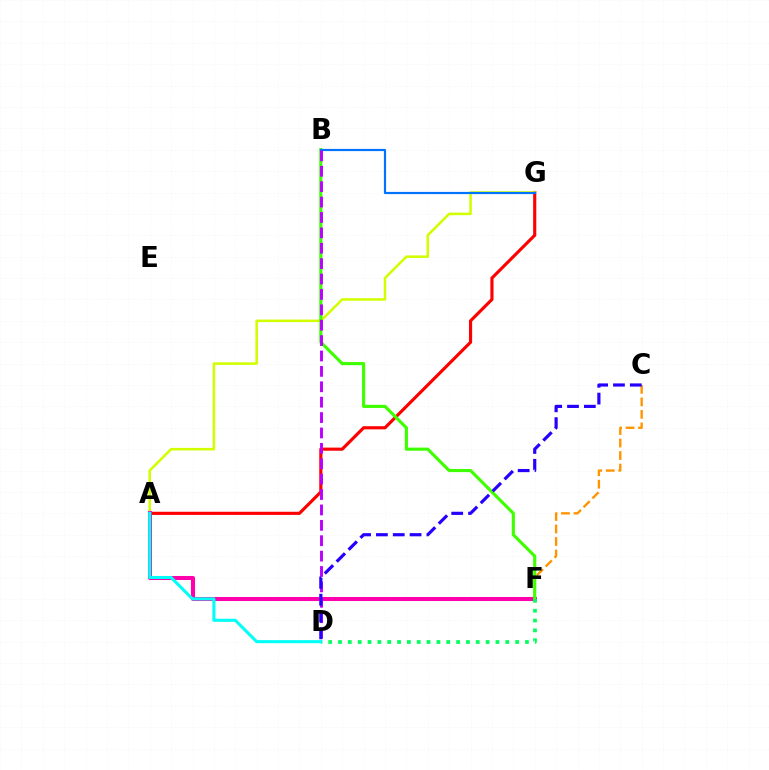{('C', 'F'): [{'color': '#ff9400', 'line_style': 'dashed', 'thickness': 1.7}], ('A', 'G'): [{'color': '#ff0000', 'line_style': 'solid', 'thickness': 2.26}, {'color': '#d1ff00', 'line_style': 'solid', 'thickness': 1.83}], ('A', 'F'): [{'color': '#ff00ac', 'line_style': 'solid', 'thickness': 2.9}], ('B', 'F'): [{'color': '#3dff00', 'line_style': 'solid', 'thickness': 2.25}], ('B', 'G'): [{'color': '#0074ff', 'line_style': 'solid', 'thickness': 1.58}], ('D', 'F'): [{'color': '#00ff5c', 'line_style': 'dotted', 'thickness': 2.67}], ('B', 'D'): [{'color': '#b900ff', 'line_style': 'dashed', 'thickness': 2.09}], ('A', 'D'): [{'color': '#00fff6', 'line_style': 'solid', 'thickness': 2.21}], ('C', 'D'): [{'color': '#2500ff', 'line_style': 'dashed', 'thickness': 2.29}]}